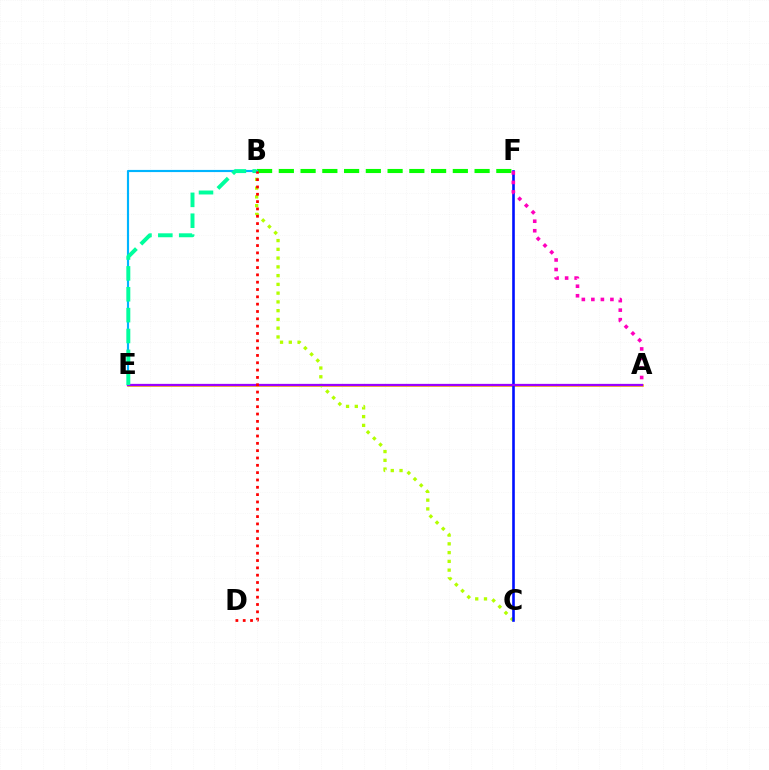{('B', 'F'): [{'color': '#08ff00', 'line_style': 'dashed', 'thickness': 2.95}], ('A', 'E'): [{'color': '#ffa500', 'line_style': 'solid', 'thickness': 1.87}, {'color': '#9b00ff', 'line_style': 'solid', 'thickness': 1.63}], ('B', 'C'): [{'color': '#b3ff00', 'line_style': 'dotted', 'thickness': 2.38}], ('B', 'E'): [{'color': '#00b5ff', 'line_style': 'solid', 'thickness': 1.55}, {'color': '#00ff9d', 'line_style': 'dashed', 'thickness': 2.83}], ('C', 'F'): [{'color': '#0010ff', 'line_style': 'solid', 'thickness': 1.88}], ('B', 'D'): [{'color': '#ff0000', 'line_style': 'dotted', 'thickness': 1.99}], ('A', 'F'): [{'color': '#ff00bd', 'line_style': 'dotted', 'thickness': 2.59}]}